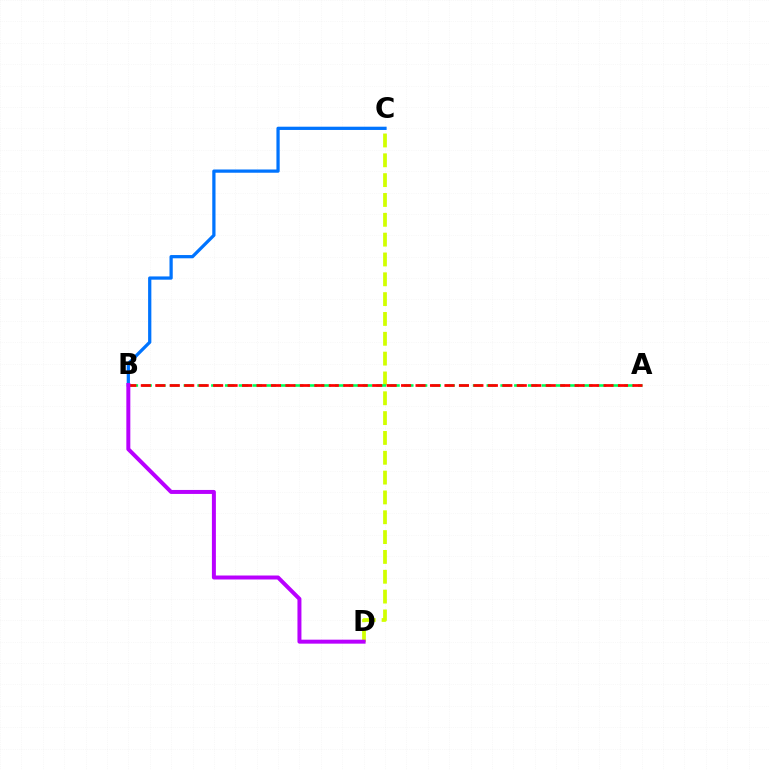{('C', 'D'): [{'color': '#d1ff00', 'line_style': 'dashed', 'thickness': 2.69}], ('A', 'B'): [{'color': '#00ff5c', 'line_style': 'dashed', 'thickness': 1.87}, {'color': '#ff0000', 'line_style': 'dashed', 'thickness': 1.96}], ('B', 'C'): [{'color': '#0074ff', 'line_style': 'solid', 'thickness': 2.34}], ('B', 'D'): [{'color': '#b900ff', 'line_style': 'solid', 'thickness': 2.87}]}